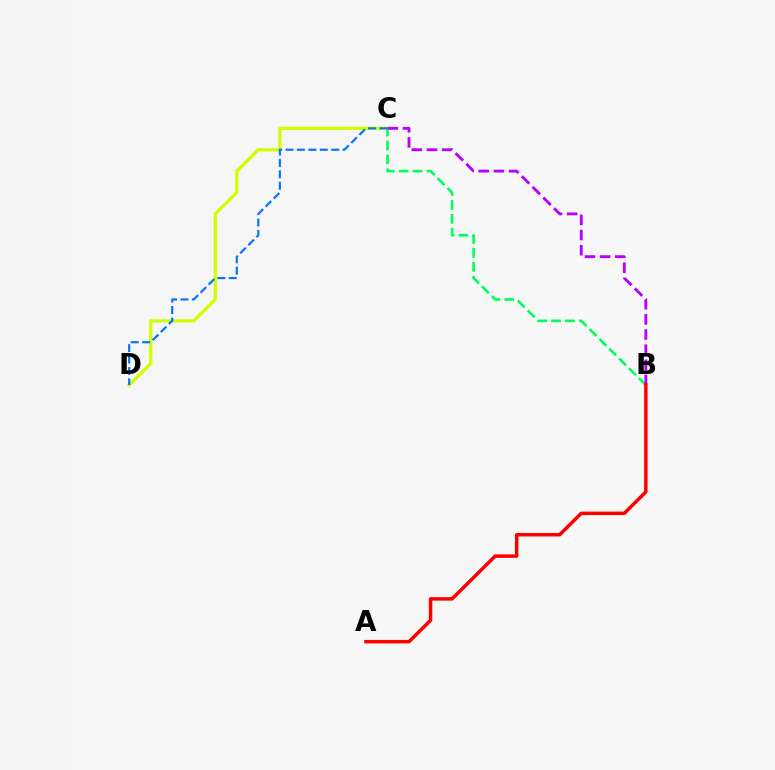{('B', 'C'): [{'color': '#00ff5c', 'line_style': 'dashed', 'thickness': 1.89}, {'color': '#b900ff', 'line_style': 'dashed', 'thickness': 2.06}], ('C', 'D'): [{'color': '#d1ff00', 'line_style': 'solid', 'thickness': 2.35}, {'color': '#0074ff', 'line_style': 'dashed', 'thickness': 1.55}], ('A', 'B'): [{'color': '#ff0000', 'line_style': 'solid', 'thickness': 2.5}]}